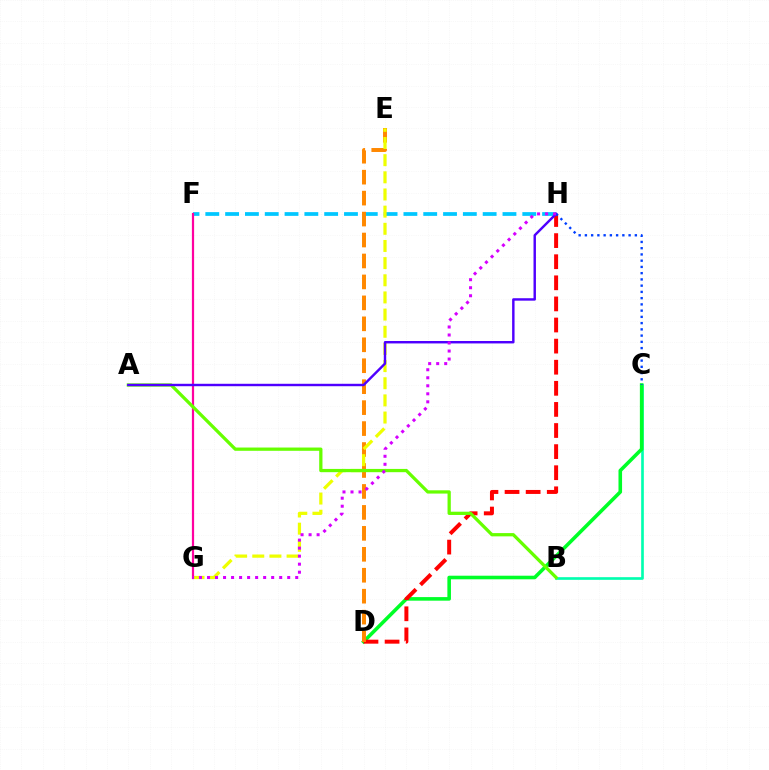{('B', 'C'): [{'color': '#00ffaf', 'line_style': 'solid', 'thickness': 1.91}], ('C', 'D'): [{'color': '#00ff27', 'line_style': 'solid', 'thickness': 2.58}], ('D', 'H'): [{'color': '#ff0000', 'line_style': 'dashed', 'thickness': 2.87}], ('F', 'H'): [{'color': '#00c7ff', 'line_style': 'dashed', 'thickness': 2.69}], ('D', 'E'): [{'color': '#ff8800', 'line_style': 'dashed', 'thickness': 2.85}], ('E', 'G'): [{'color': '#eeff00', 'line_style': 'dashed', 'thickness': 2.33}], ('F', 'G'): [{'color': '#ff00a0', 'line_style': 'solid', 'thickness': 1.6}], ('A', 'B'): [{'color': '#66ff00', 'line_style': 'solid', 'thickness': 2.35}], ('A', 'H'): [{'color': '#4f00ff', 'line_style': 'solid', 'thickness': 1.75}], ('C', 'H'): [{'color': '#003fff', 'line_style': 'dotted', 'thickness': 1.7}], ('G', 'H'): [{'color': '#d600ff', 'line_style': 'dotted', 'thickness': 2.18}]}